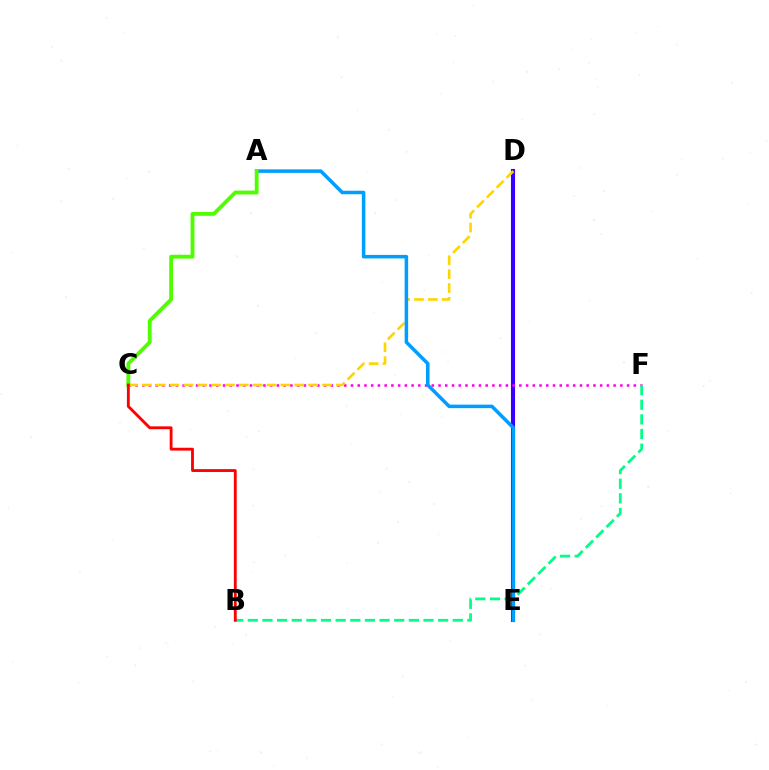{('D', 'E'): [{'color': '#3700ff', 'line_style': 'solid', 'thickness': 2.95}], ('C', 'F'): [{'color': '#ff00ed', 'line_style': 'dotted', 'thickness': 1.83}], ('C', 'D'): [{'color': '#ffd500', 'line_style': 'dashed', 'thickness': 1.88}], ('A', 'E'): [{'color': '#009eff', 'line_style': 'solid', 'thickness': 2.54}], ('A', 'C'): [{'color': '#4fff00', 'line_style': 'solid', 'thickness': 2.77}], ('B', 'F'): [{'color': '#00ff86', 'line_style': 'dashed', 'thickness': 1.99}], ('B', 'C'): [{'color': '#ff0000', 'line_style': 'solid', 'thickness': 2.05}]}